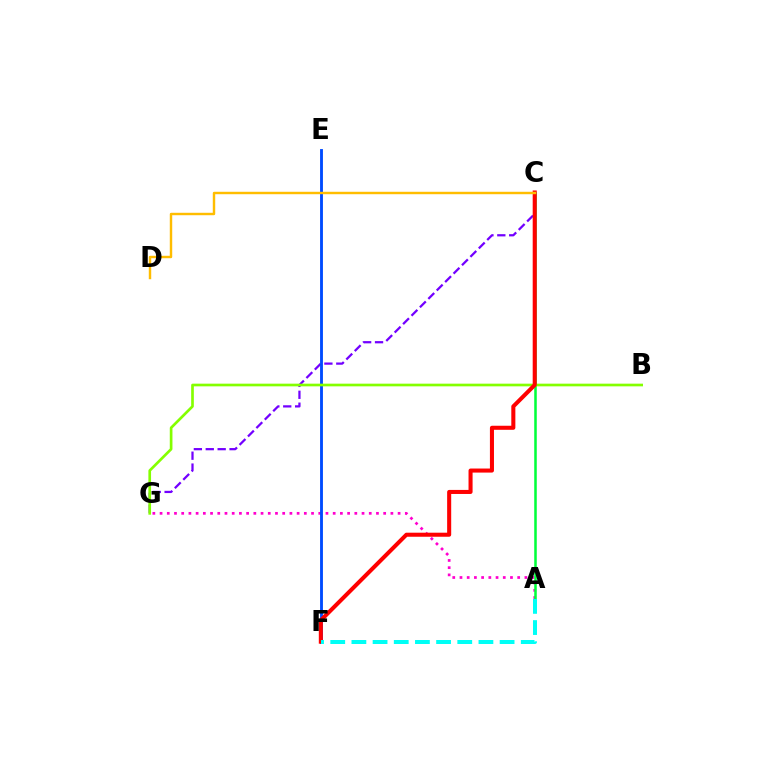{('A', 'G'): [{'color': '#ff00cf', 'line_style': 'dotted', 'thickness': 1.96}], ('A', 'C'): [{'color': '#00ff39', 'line_style': 'solid', 'thickness': 1.82}], ('C', 'G'): [{'color': '#7200ff', 'line_style': 'dashed', 'thickness': 1.62}], ('E', 'F'): [{'color': '#004bff', 'line_style': 'solid', 'thickness': 2.06}], ('B', 'G'): [{'color': '#84ff00', 'line_style': 'solid', 'thickness': 1.93}], ('C', 'F'): [{'color': '#ff0000', 'line_style': 'solid', 'thickness': 2.92}], ('C', 'D'): [{'color': '#ffbd00', 'line_style': 'solid', 'thickness': 1.75}], ('A', 'F'): [{'color': '#00fff6', 'line_style': 'dashed', 'thickness': 2.88}]}